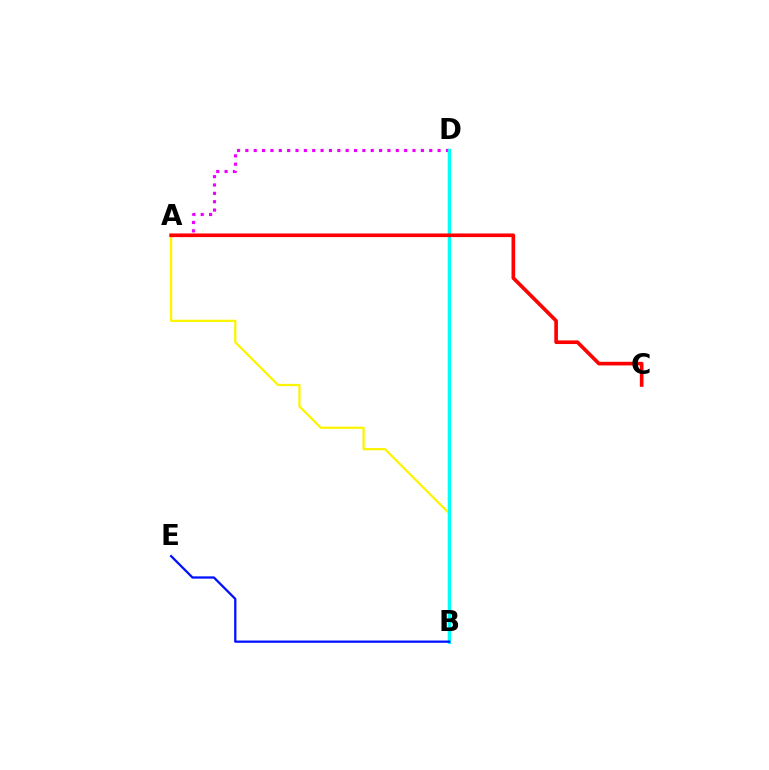{('A', 'D'): [{'color': '#ee00ff', 'line_style': 'dotted', 'thickness': 2.27}], ('B', 'D'): [{'color': '#08ff00', 'line_style': 'solid', 'thickness': 1.7}, {'color': '#00fff6', 'line_style': 'solid', 'thickness': 2.23}], ('A', 'B'): [{'color': '#fcf500', 'line_style': 'solid', 'thickness': 1.62}], ('B', 'E'): [{'color': '#0010ff', 'line_style': 'solid', 'thickness': 1.63}], ('A', 'C'): [{'color': '#ff0000', 'line_style': 'solid', 'thickness': 2.62}]}